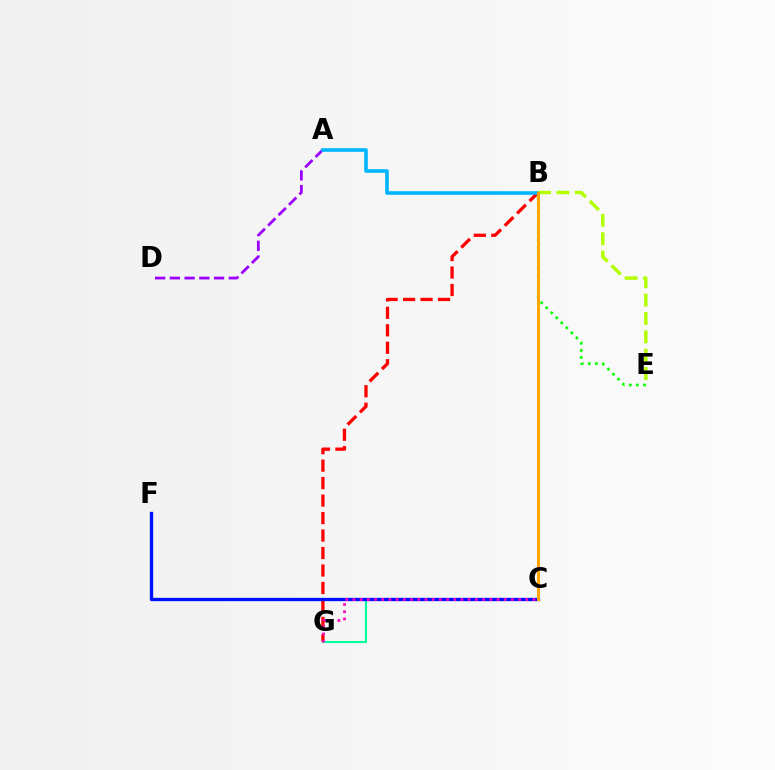{('B', 'E'): [{'color': '#08ff00', 'line_style': 'dotted', 'thickness': 1.93}, {'color': '#b3ff00', 'line_style': 'dashed', 'thickness': 2.5}], ('B', 'G'): [{'color': '#ff0000', 'line_style': 'dashed', 'thickness': 2.37}], ('C', 'G'): [{'color': '#00ff9d', 'line_style': 'solid', 'thickness': 1.51}, {'color': '#ff00bd', 'line_style': 'dotted', 'thickness': 1.96}], ('A', 'D'): [{'color': '#9b00ff', 'line_style': 'dashed', 'thickness': 2.0}], ('A', 'B'): [{'color': '#00b5ff', 'line_style': 'solid', 'thickness': 2.6}], ('C', 'F'): [{'color': '#0010ff', 'line_style': 'solid', 'thickness': 2.39}], ('B', 'C'): [{'color': '#ffa500', 'line_style': 'solid', 'thickness': 2.15}]}